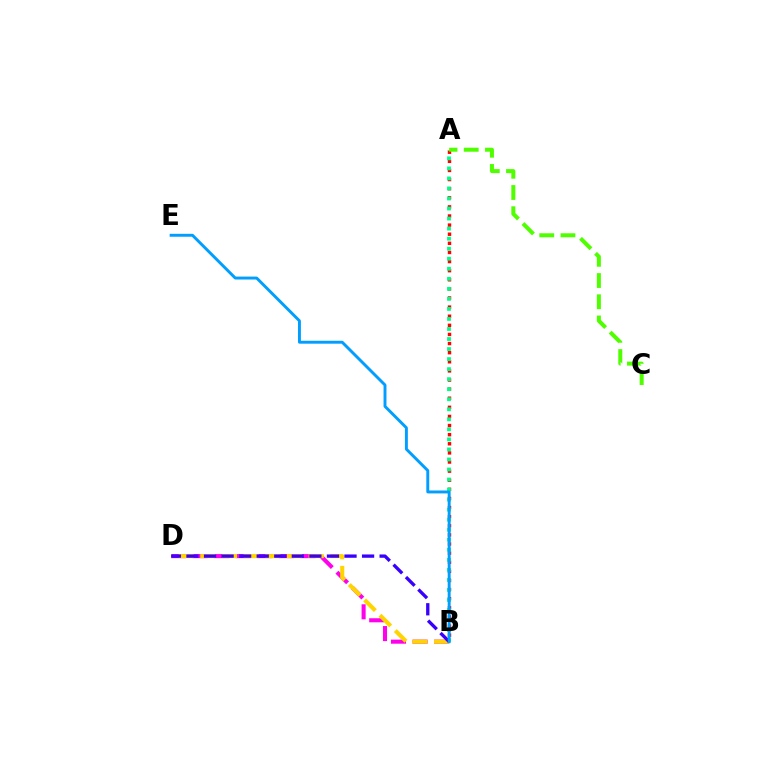{('B', 'D'): [{'color': '#ff00ed', 'line_style': 'dashed', 'thickness': 2.93}, {'color': '#ffd500', 'line_style': 'dashed', 'thickness': 2.94}, {'color': '#3700ff', 'line_style': 'dashed', 'thickness': 2.39}], ('A', 'B'): [{'color': '#ff0000', 'line_style': 'dotted', 'thickness': 2.48}, {'color': '#00ff86', 'line_style': 'dotted', 'thickness': 2.73}], ('A', 'C'): [{'color': '#4fff00', 'line_style': 'dashed', 'thickness': 2.88}], ('B', 'E'): [{'color': '#009eff', 'line_style': 'solid', 'thickness': 2.1}]}